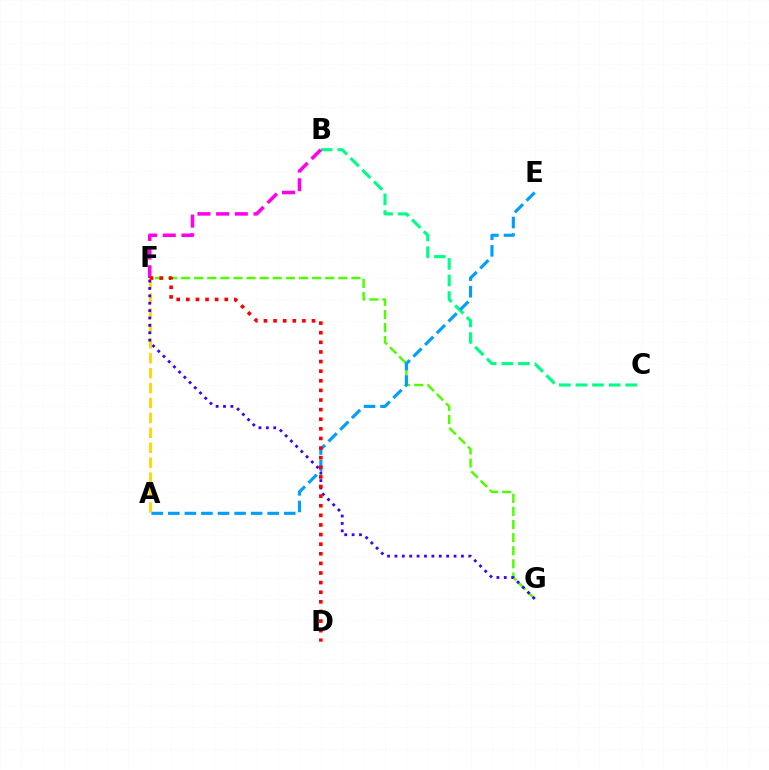{('A', 'F'): [{'color': '#ffd500', 'line_style': 'dashed', 'thickness': 2.03}], ('F', 'G'): [{'color': '#4fff00', 'line_style': 'dashed', 'thickness': 1.78}, {'color': '#3700ff', 'line_style': 'dotted', 'thickness': 2.01}], ('B', 'C'): [{'color': '#00ff86', 'line_style': 'dashed', 'thickness': 2.25}], ('A', 'E'): [{'color': '#009eff', 'line_style': 'dashed', 'thickness': 2.25}], ('B', 'F'): [{'color': '#ff00ed', 'line_style': 'dashed', 'thickness': 2.54}], ('D', 'F'): [{'color': '#ff0000', 'line_style': 'dotted', 'thickness': 2.61}]}